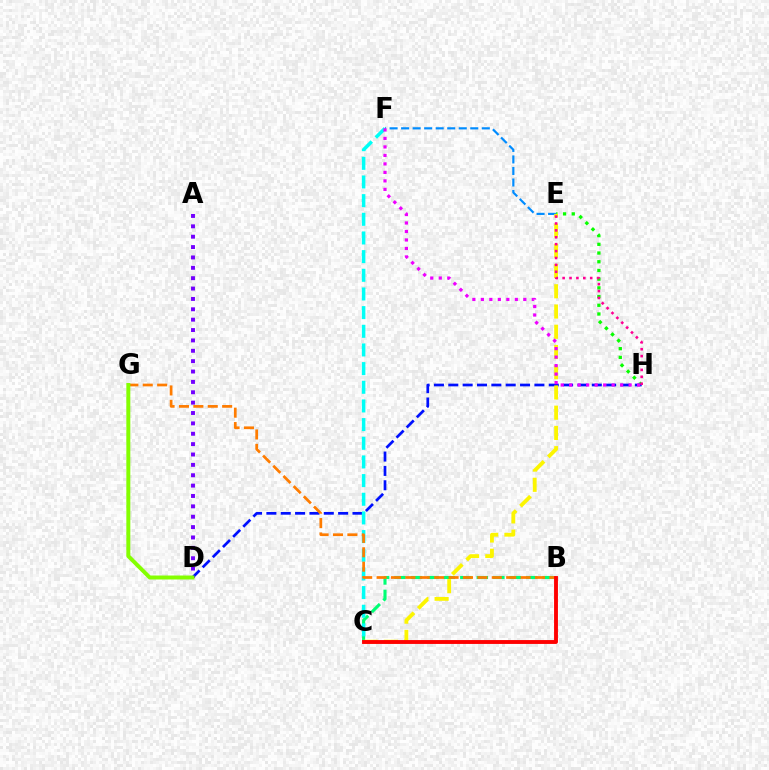{('E', 'H'): [{'color': '#08ff00', 'line_style': 'dotted', 'thickness': 2.37}, {'color': '#ff0094', 'line_style': 'dotted', 'thickness': 1.87}], ('B', 'C'): [{'color': '#00ff74', 'line_style': 'dashed', 'thickness': 2.24}, {'color': '#ff0000', 'line_style': 'solid', 'thickness': 2.79}], ('E', 'F'): [{'color': '#008cff', 'line_style': 'dashed', 'thickness': 1.57}], ('D', 'H'): [{'color': '#0010ff', 'line_style': 'dashed', 'thickness': 1.95}], ('A', 'D'): [{'color': '#7200ff', 'line_style': 'dotted', 'thickness': 2.82}], ('C', 'F'): [{'color': '#00fff6', 'line_style': 'dashed', 'thickness': 2.54}], ('C', 'E'): [{'color': '#fcf500', 'line_style': 'dashed', 'thickness': 2.75}], ('B', 'G'): [{'color': '#ff7c00', 'line_style': 'dashed', 'thickness': 1.96}], ('D', 'G'): [{'color': '#84ff00', 'line_style': 'solid', 'thickness': 2.86}], ('F', 'H'): [{'color': '#ee00ff', 'line_style': 'dotted', 'thickness': 2.31}]}